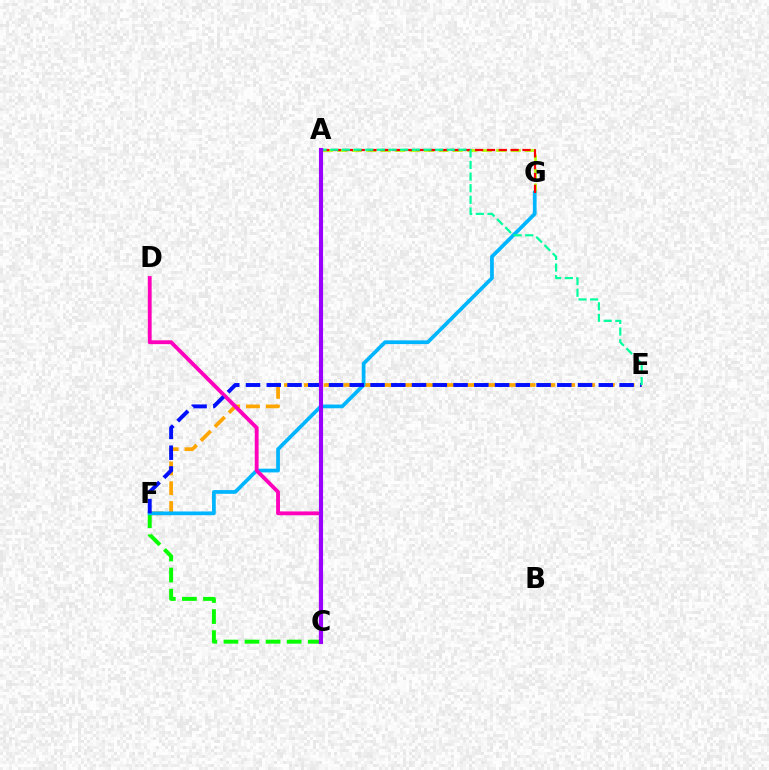{('E', 'F'): [{'color': '#ffa500', 'line_style': 'dashed', 'thickness': 2.69}, {'color': '#0010ff', 'line_style': 'dashed', 'thickness': 2.82}], ('A', 'G'): [{'color': '#b3ff00', 'line_style': 'dashed', 'thickness': 1.96}, {'color': '#ff0000', 'line_style': 'dashed', 'thickness': 1.61}], ('C', 'F'): [{'color': '#08ff00', 'line_style': 'dashed', 'thickness': 2.86}], ('F', 'G'): [{'color': '#00b5ff', 'line_style': 'solid', 'thickness': 2.68}], ('C', 'D'): [{'color': '#ff00bd', 'line_style': 'solid', 'thickness': 2.77}], ('A', 'E'): [{'color': '#00ff9d', 'line_style': 'dashed', 'thickness': 1.58}], ('A', 'C'): [{'color': '#9b00ff', 'line_style': 'solid', 'thickness': 2.97}]}